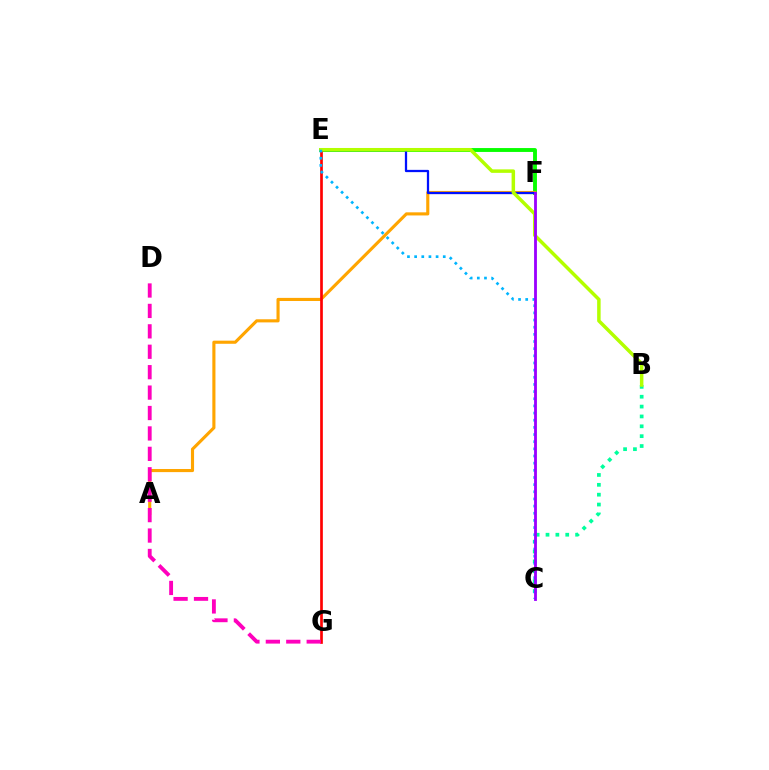{('E', 'F'): [{'color': '#08ff00', 'line_style': 'solid', 'thickness': 2.79}, {'color': '#0010ff', 'line_style': 'solid', 'thickness': 1.63}], ('A', 'F'): [{'color': '#ffa500', 'line_style': 'solid', 'thickness': 2.24}], ('B', 'C'): [{'color': '#00ff9d', 'line_style': 'dotted', 'thickness': 2.68}], ('E', 'G'): [{'color': '#ff0000', 'line_style': 'solid', 'thickness': 1.94}], ('B', 'E'): [{'color': '#b3ff00', 'line_style': 'solid', 'thickness': 2.51}], ('D', 'G'): [{'color': '#ff00bd', 'line_style': 'dashed', 'thickness': 2.77}], ('C', 'E'): [{'color': '#00b5ff', 'line_style': 'dotted', 'thickness': 1.94}], ('C', 'F'): [{'color': '#9b00ff', 'line_style': 'solid', 'thickness': 2.04}]}